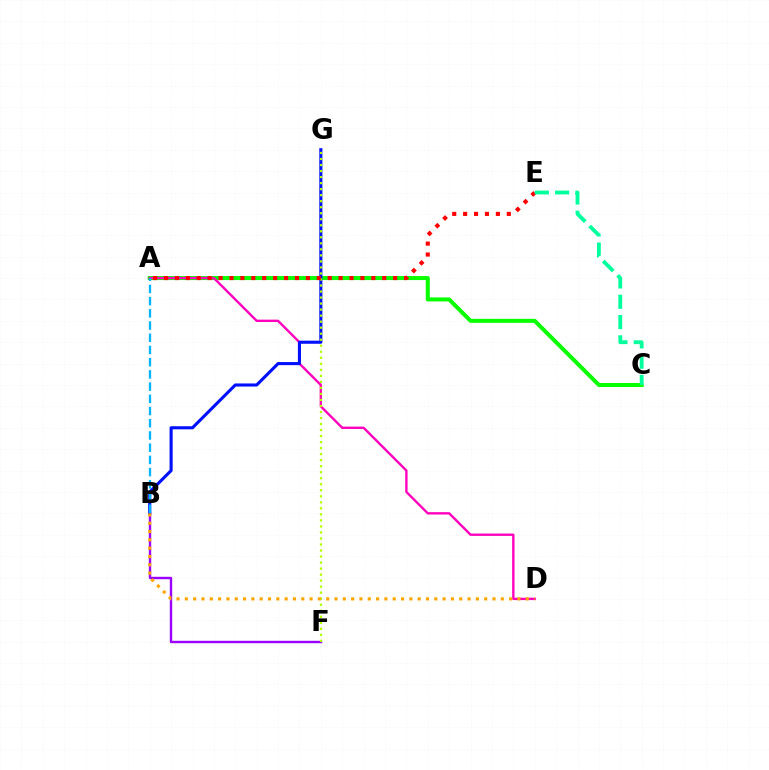{('B', 'F'): [{'color': '#9b00ff', 'line_style': 'solid', 'thickness': 1.73}], ('A', 'C'): [{'color': '#08ff00', 'line_style': 'solid', 'thickness': 2.89}], ('A', 'D'): [{'color': '#ff00bd', 'line_style': 'solid', 'thickness': 1.71}], ('B', 'G'): [{'color': '#0010ff', 'line_style': 'solid', 'thickness': 2.23}], ('A', 'B'): [{'color': '#00b5ff', 'line_style': 'dashed', 'thickness': 1.66}], ('F', 'G'): [{'color': '#b3ff00', 'line_style': 'dotted', 'thickness': 1.64}], ('A', 'E'): [{'color': '#ff0000', 'line_style': 'dotted', 'thickness': 2.96}], ('C', 'E'): [{'color': '#00ff9d', 'line_style': 'dashed', 'thickness': 2.76}], ('B', 'D'): [{'color': '#ffa500', 'line_style': 'dotted', 'thickness': 2.26}]}